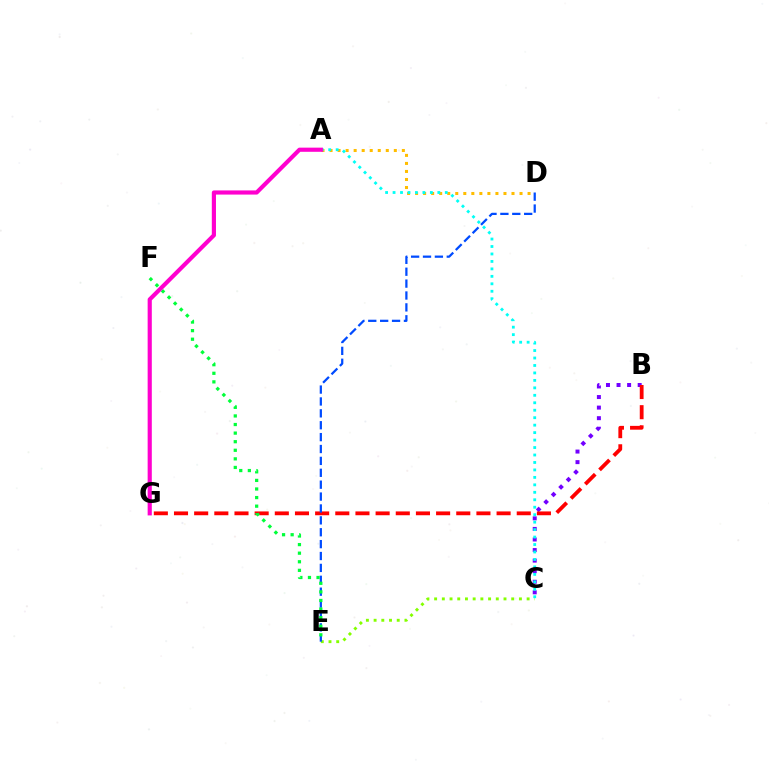{('A', 'D'): [{'color': '#ffbd00', 'line_style': 'dotted', 'thickness': 2.18}], ('B', 'C'): [{'color': '#7200ff', 'line_style': 'dotted', 'thickness': 2.87}], ('B', 'G'): [{'color': '#ff0000', 'line_style': 'dashed', 'thickness': 2.74}], ('C', 'E'): [{'color': '#84ff00', 'line_style': 'dotted', 'thickness': 2.09}], ('A', 'C'): [{'color': '#00fff6', 'line_style': 'dotted', 'thickness': 2.03}], ('D', 'E'): [{'color': '#004bff', 'line_style': 'dashed', 'thickness': 1.62}], ('E', 'F'): [{'color': '#00ff39', 'line_style': 'dotted', 'thickness': 2.33}], ('A', 'G'): [{'color': '#ff00cf', 'line_style': 'solid', 'thickness': 2.99}]}